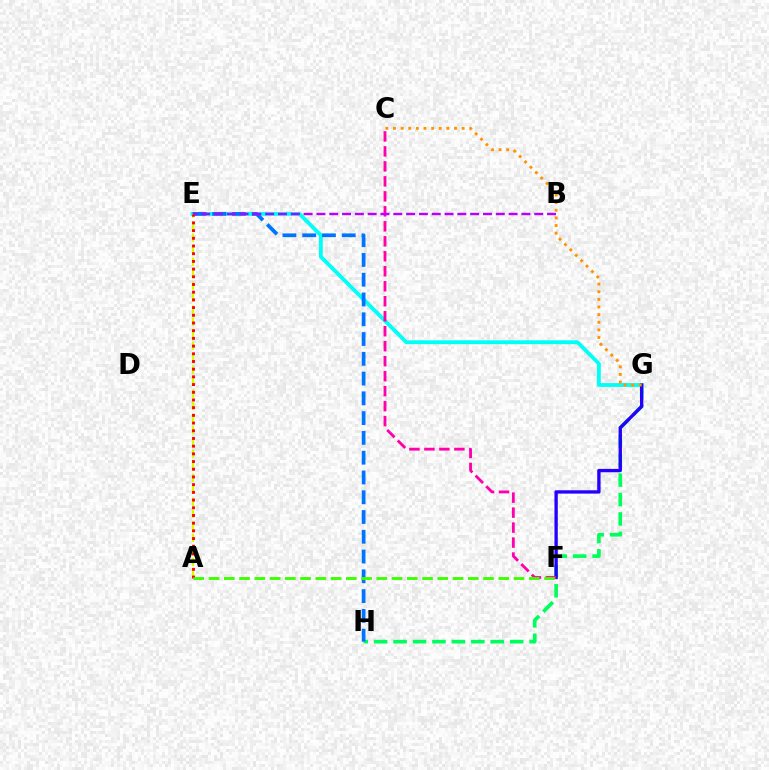{('G', 'H'): [{'color': '#00ff5c', 'line_style': 'dashed', 'thickness': 2.64}], ('E', 'G'): [{'color': '#00fff6', 'line_style': 'solid', 'thickness': 2.77}], ('E', 'H'): [{'color': '#0074ff', 'line_style': 'dashed', 'thickness': 2.69}], ('F', 'G'): [{'color': '#2500ff', 'line_style': 'solid', 'thickness': 2.4}], ('C', 'G'): [{'color': '#ff9400', 'line_style': 'dotted', 'thickness': 2.07}], ('A', 'E'): [{'color': '#d1ff00', 'line_style': 'dashed', 'thickness': 1.63}, {'color': '#ff0000', 'line_style': 'dotted', 'thickness': 2.09}], ('C', 'F'): [{'color': '#ff00ac', 'line_style': 'dashed', 'thickness': 2.04}], ('B', 'E'): [{'color': '#b900ff', 'line_style': 'dashed', 'thickness': 1.74}], ('A', 'F'): [{'color': '#3dff00', 'line_style': 'dashed', 'thickness': 2.07}]}